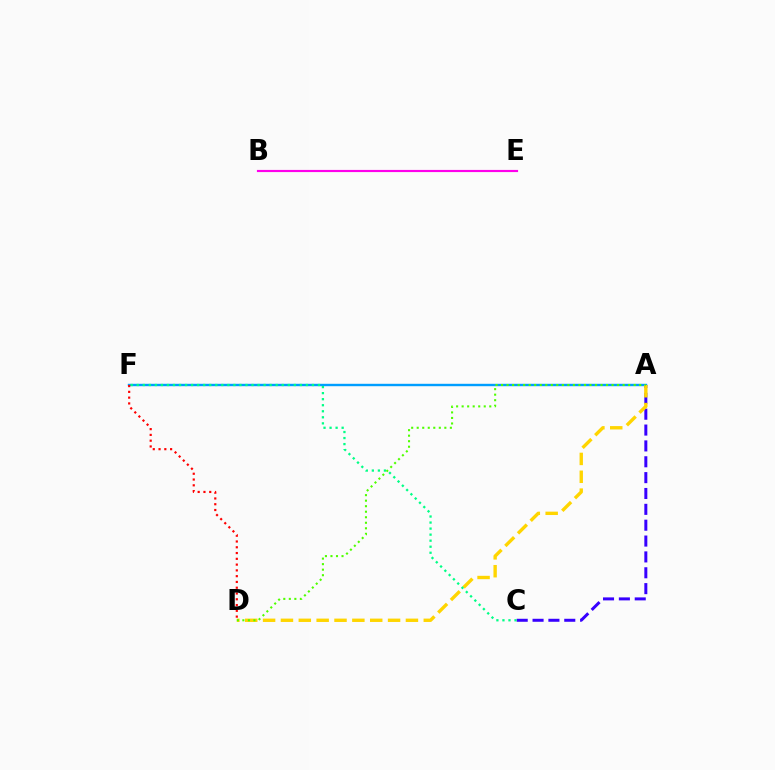{('A', 'F'): [{'color': '#009eff', 'line_style': 'solid', 'thickness': 1.73}], ('A', 'C'): [{'color': '#3700ff', 'line_style': 'dashed', 'thickness': 2.15}], ('A', 'D'): [{'color': '#ffd500', 'line_style': 'dashed', 'thickness': 2.43}, {'color': '#4fff00', 'line_style': 'dotted', 'thickness': 1.5}], ('C', 'F'): [{'color': '#00ff86', 'line_style': 'dotted', 'thickness': 1.64}], ('B', 'E'): [{'color': '#ff00ed', 'line_style': 'solid', 'thickness': 1.56}], ('D', 'F'): [{'color': '#ff0000', 'line_style': 'dotted', 'thickness': 1.57}]}